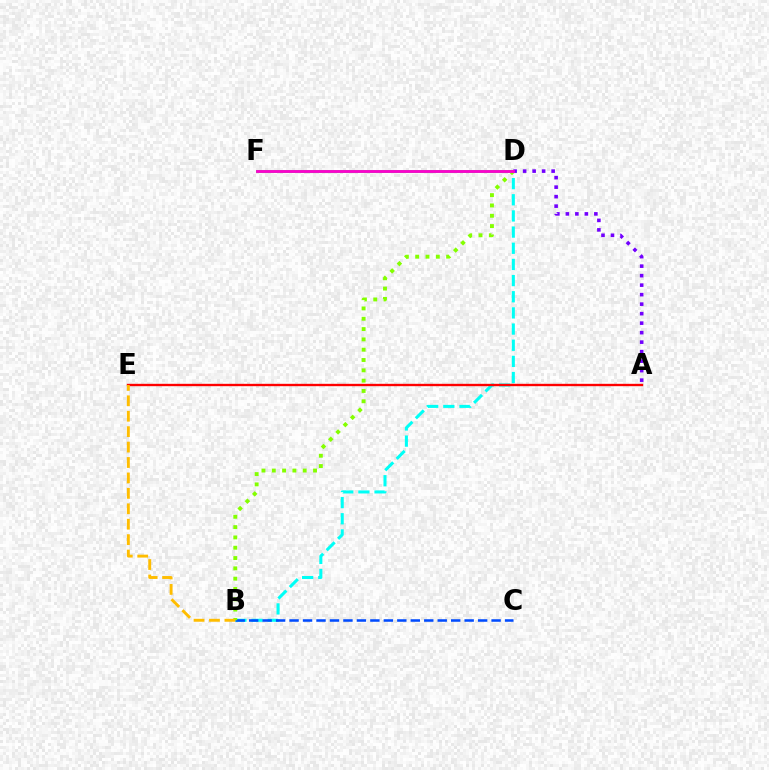{('B', 'D'): [{'color': '#00fff6', 'line_style': 'dashed', 'thickness': 2.2}, {'color': '#84ff00', 'line_style': 'dotted', 'thickness': 2.8}], ('D', 'F'): [{'color': '#00ff39', 'line_style': 'solid', 'thickness': 1.96}, {'color': '#ff00cf', 'line_style': 'solid', 'thickness': 2.02}], ('B', 'C'): [{'color': '#004bff', 'line_style': 'dashed', 'thickness': 1.83}], ('A', 'D'): [{'color': '#7200ff', 'line_style': 'dotted', 'thickness': 2.58}], ('A', 'E'): [{'color': '#ff0000', 'line_style': 'solid', 'thickness': 1.7}], ('B', 'E'): [{'color': '#ffbd00', 'line_style': 'dashed', 'thickness': 2.1}]}